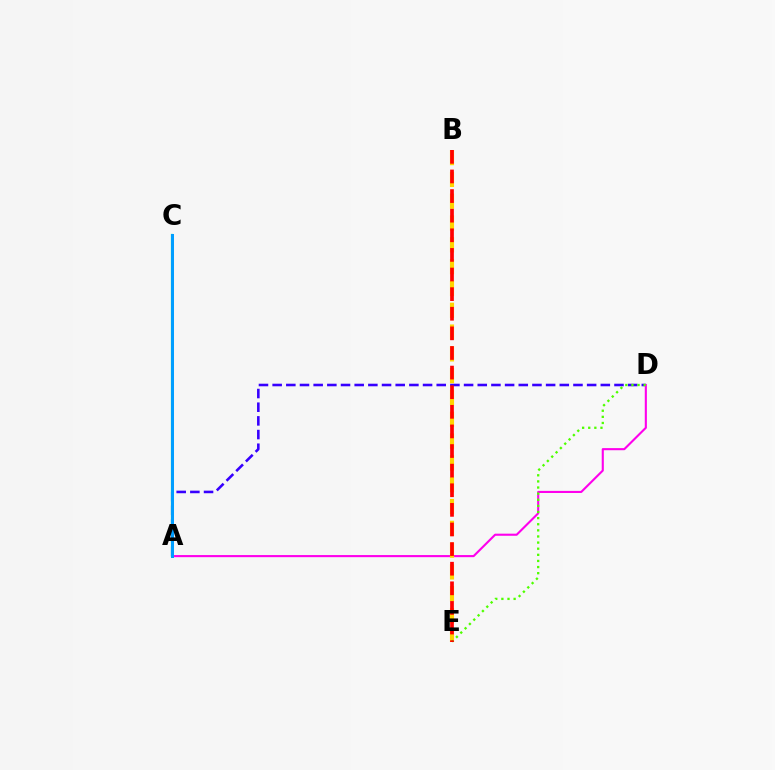{('A', 'D'): [{'color': '#3700ff', 'line_style': 'dashed', 'thickness': 1.86}, {'color': '#ff00ed', 'line_style': 'solid', 'thickness': 1.52}], ('A', 'C'): [{'color': '#00ff86', 'line_style': 'solid', 'thickness': 1.59}, {'color': '#009eff', 'line_style': 'solid', 'thickness': 2.16}], ('B', 'E'): [{'color': '#ffd500', 'line_style': 'dashed', 'thickness': 2.96}, {'color': '#ff0000', 'line_style': 'dashed', 'thickness': 2.66}], ('D', 'E'): [{'color': '#4fff00', 'line_style': 'dotted', 'thickness': 1.66}]}